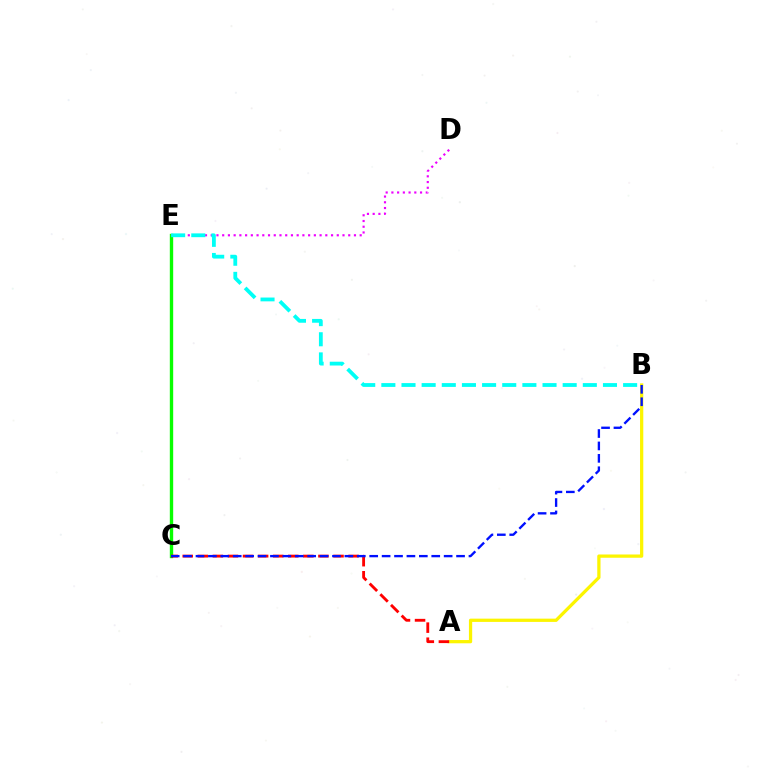{('C', 'E'): [{'color': '#08ff00', 'line_style': 'solid', 'thickness': 2.42}], ('A', 'B'): [{'color': '#fcf500', 'line_style': 'solid', 'thickness': 2.34}], ('D', 'E'): [{'color': '#ee00ff', 'line_style': 'dotted', 'thickness': 1.56}], ('A', 'C'): [{'color': '#ff0000', 'line_style': 'dashed', 'thickness': 2.05}], ('B', 'E'): [{'color': '#00fff6', 'line_style': 'dashed', 'thickness': 2.74}], ('B', 'C'): [{'color': '#0010ff', 'line_style': 'dashed', 'thickness': 1.69}]}